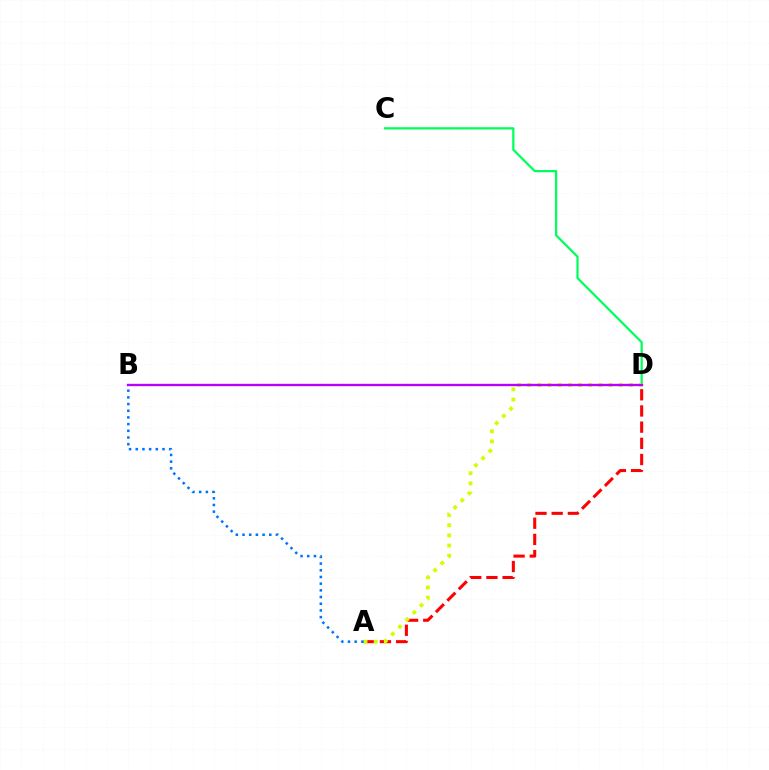{('C', 'D'): [{'color': '#00ff5c', 'line_style': 'solid', 'thickness': 1.62}], ('A', 'D'): [{'color': '#ff0000', 'line_style': 'dashed', 'thickness': 2.2}, {'color': '#d1ff00', 'line_style': 'dotted', 'thickness': 2.76}], ('A', 'B'): [{'color': '#0074ff', 'line_style': 'dotted', 'thickness': 1.82}], ('B', 'D'): [{'color': '#b900ff', 'line_style': 'solid', 'thickness': 1.71}]}